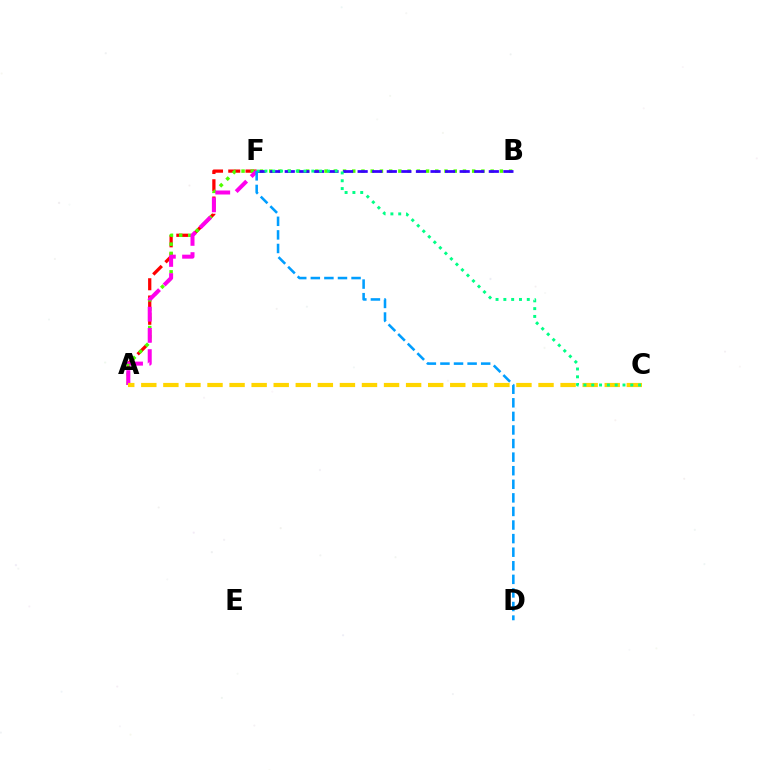{('A', 'F'): [{'color': '#ff0000', 'line_style': 'dashed', 'thickness': 2.35}, {'color': '#ff00ed', 'line_style': 'dashed', 'thickness': 2.88}], ('A', 'B'): [{'color': '#4fff00', 'line_style': 'dotted', 'thickness': 2.51}], ('B', 'F'): [{'color': '#3700ff', 'line_style': 'dashed', 'thickness': 1.98}], ('A', 'C'): [{'color': '#ffd500', 'line_style': 'dashed', 'thickness': 3.0}], ('C', 'F'): [{'color': '#00ff86', 'line_style': 'dotted', 'thickness': 2.12}], ('D', 'F'): [{'color': '#009eff', 'line_style': 'dashed', 'thickness': 1.84}]}